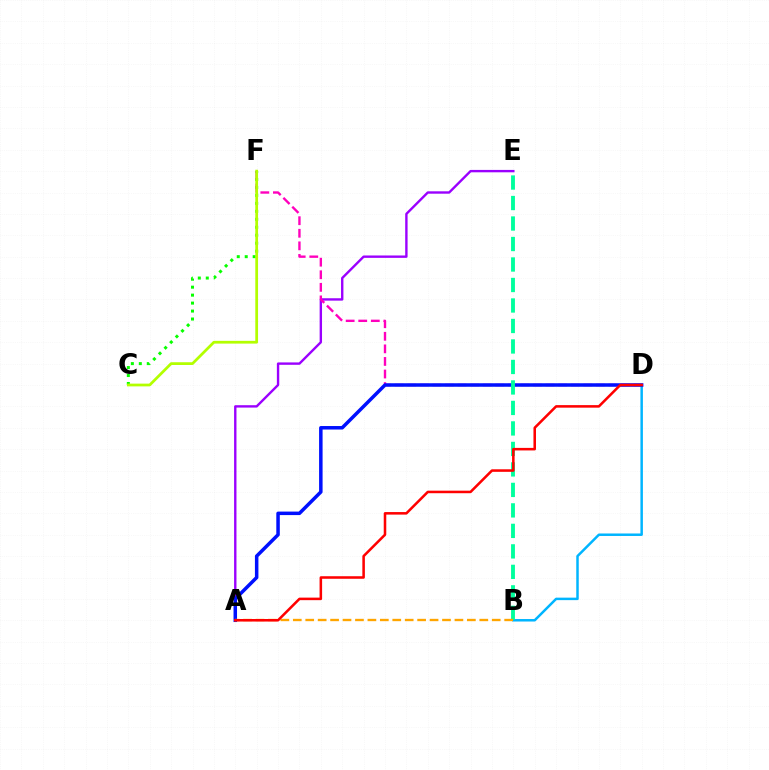{('A', 'E'): [{'color': '#9b00ff', 'line_style': 'solid', 'thickness': 1.72}], ('B', 'D'): [{'color': '#00b5ff', 'line_style': 'solid', 'thickness': 1.79}], ('C', 'F'): [{'color': '#08ff00', 'line_style': 'dotted', 'thickness': 2.16}, {'color': '#b3ff00', 'line_style': 'solid', 'thickness': 1.98}], ('D', 'F'): [{'color': '#ff00bd', 'line_style': 'dashed', 'thickness': 1.71}], ('A', 'D'): [{'color': '#0010ff', 'line_style': 'solid', 'thickness': 2.52}, {'color': '#ff0000', 'line_style': 'solid', 'thickness': 1.83}], ('B', 'E'): [{'color': '#00ff9d', 'line_style': 'dashed', 'thickness': 2.78}], ('A', 'B'): [{'color': '#ffa500', 'line_style': 'dashed', 'thickness': 1.69}]}